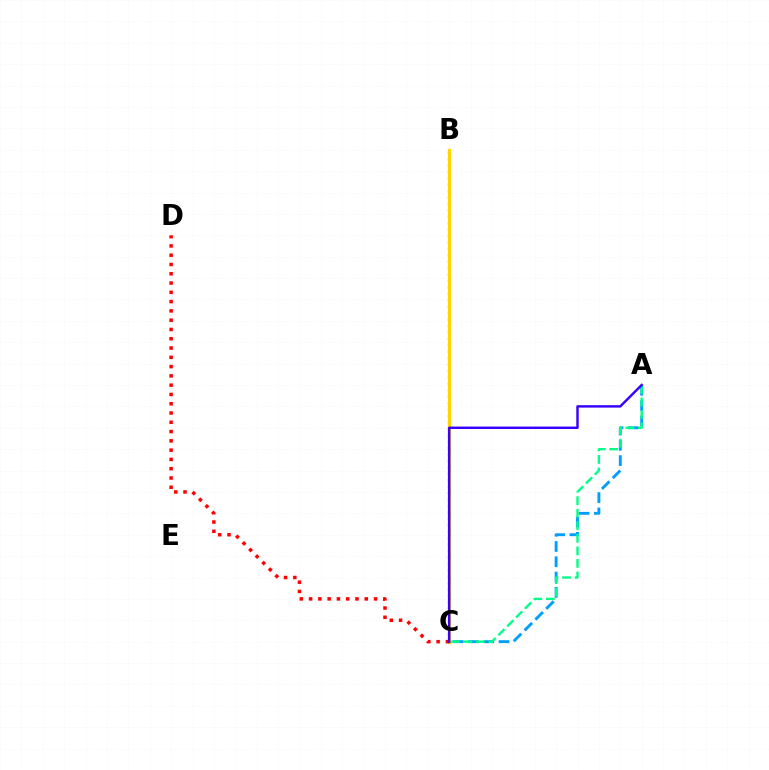{('A', 'C'): [{'color': '#009eff', 'line_style': 'dashed', 'thickness': 2.08}, {'color': '#00ff86', 'line_style': 'dashed', 'thickness': 1.7}, {'color': '#3700ff', 'line_style': 'solid', 'thickness': 1.75}], ('B', 'C'): [{'color': '#ff00ed', 'line_style': 'dashed', 'thickness': 2.01}, {'color': '#4fff00', 'line_style': 'dotted', 'thickness': 1.74}, {'color': '#ffd500', 'line_style': 'solid', 'thickness': 2.3}], ('C', 'D'): [{'color': '#ff0000', 'line_style': 'dotted', 'thickness': 2.52}]}